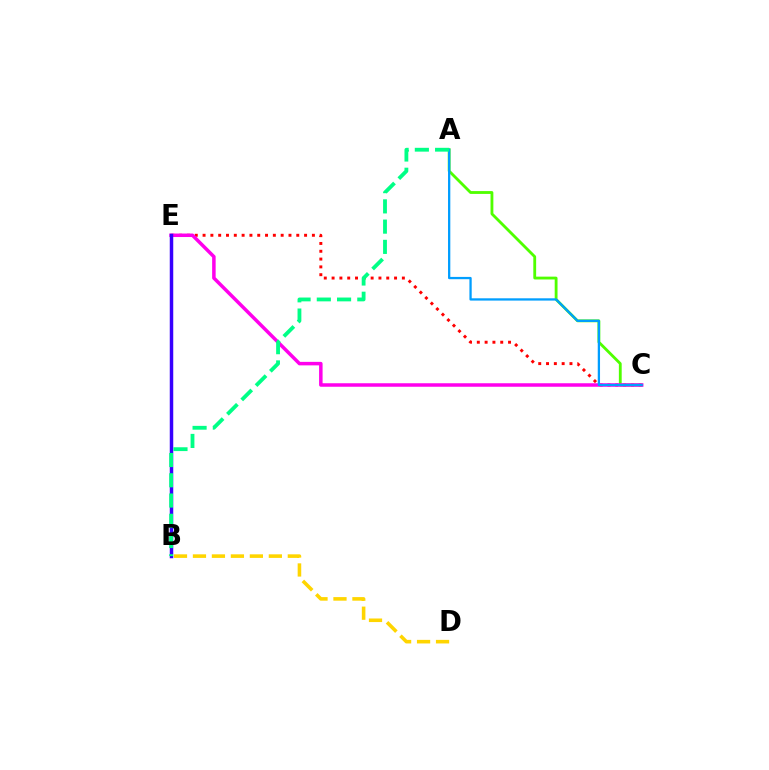{('C', 'E'): [{'color': '#ff0000', 'line_style': 'dotted', 'thickness': 2.12}, {'color': '#ff00ed', 'line_style': 'solid', 'thickness': 2.52}], ('A', 'C'): [{'color': '#4fff00', 'line_style': 'solid', 'thickness': 2.04}, {'color': '#009eff', 'line_style': 'solid', 'thickness': 1.65}], ('B', 'E'): [{'color': '#3700ff', 'line_style': 'solid', 'thickness': 2.51}], ('B', 'D'): [{'color': '#ffd500', 'line_style': 'dashed', 'thickness': 2.58}], ('A', 'B'): [{'color': '#00ff86', 'line_style': 'dashed', 'thickness': 2.75}]}